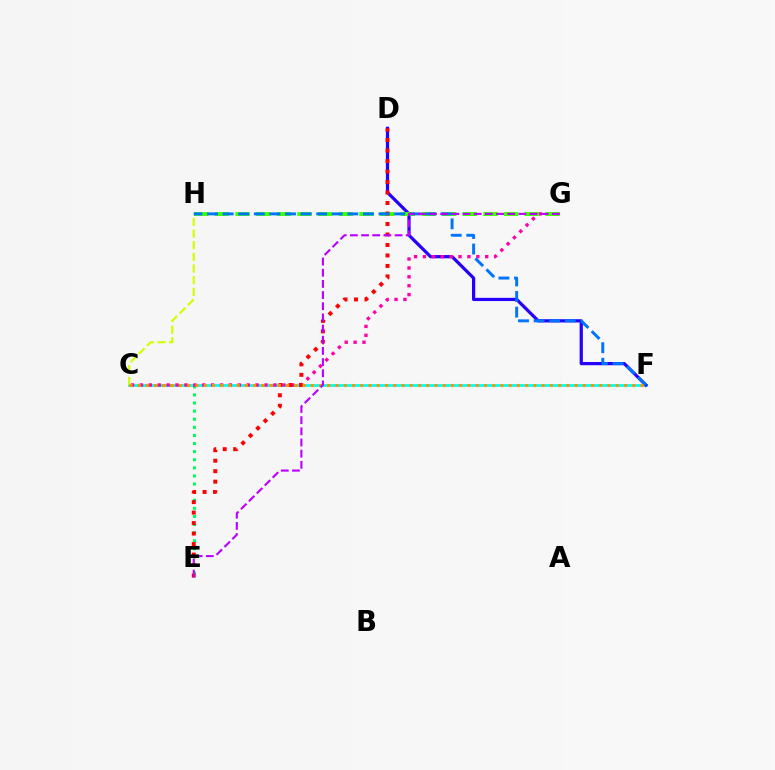{('C', 'F'): [{'color': '#00fff6', 'line_style': 'solid', 'thickness': 2.03}, {'color': '#ff9400', 'line_style': 'dotted', 'thickness': 2.24}], ('D', 'F'): [{'color': '#2500ff', 'line_style': 'solid', 'thickness': 2.31}], ('C', 'H'): [{'color': '#d1ff00', 'line_style': 'dashed', 'thickness': 1.59}], ('C', 'E'): [{'color': '#00ff5c', 'line_style': 'dotted', 'thickness': 2.2}], ('C', 'G'): [{'color': '#ff00ac', 'line_style': 'dotted', 'thickness': 2.42}], ('G', 'H'): [{'color': '#3dff00', 'line_style': 'dashed', 'thickness': 2.81}], ('D', 'E'): [{'color': '#ff0000', 'line_style': 'dotted', 'thickness': 2.85}], ('F', 'H'): [{'color': '#0074ff', 'line_style': 'dashed', 'thickness': 2.12}], ('E', 'G'): [{'color': '#b900ff', 'line_style': 'dashed', 'thickness': 1.52}]}